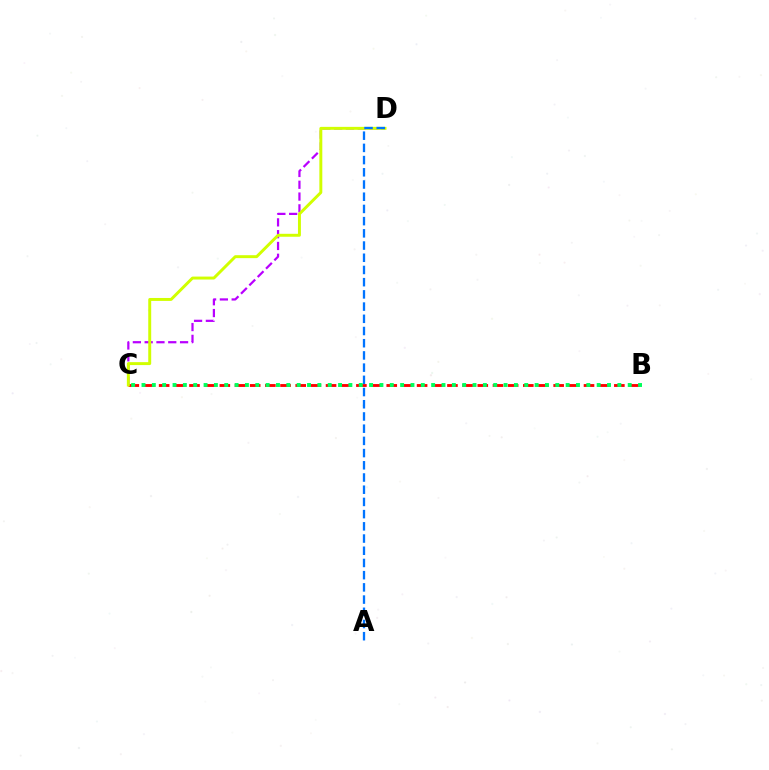{('B', 'C'): [{'color': '#ff0000', 'line_style': 'dashed', 'thickness': 2.06}, {'color': '#00ff5c', 'line_style': 'dotted', 'thickness': 2.81}], ('C', 'D'): [{'color': '#b900ff', 'line_style': 'dashed', 'thickness': 1.6}, {'color': '#d1ff00', 'line_style': 'solid', 'thickness': 2.12}], ('A', 'D'): [{'color': '#0074ff', 'line_style': 'dashed', 'thickness': 1.66}]}